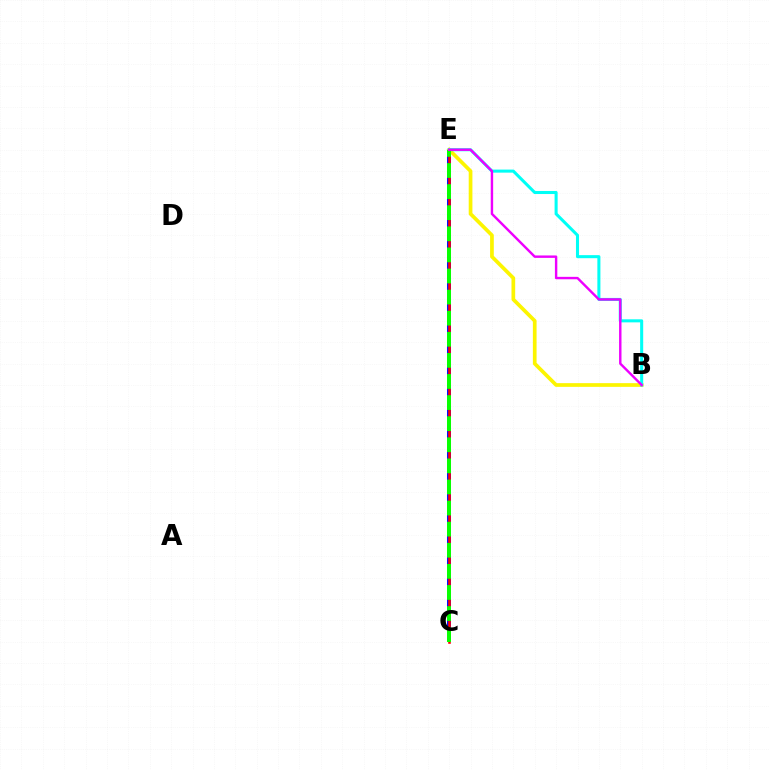{('C', 'E'): [{'color': '#0010ff', 'line_style': 'dashed', 'thickness': 2.88}, {'color': '#ff0000', 'line_style': 'solid', 'thickness': 1.86}, {'color': '#08ff00', 'line_style': 'dashed', 'thickness': 2.87}], ('B', 'E'): [{'color': '#fcf500', 'line_style': 'solid', 'thickness': 2.67}, {'color': '#00fff6', 'line_style': 'solid', 'thickness': 2.2}, {'color': '#ee00ff', 'line_style': 'solid', 'thickness': 1.74}]}